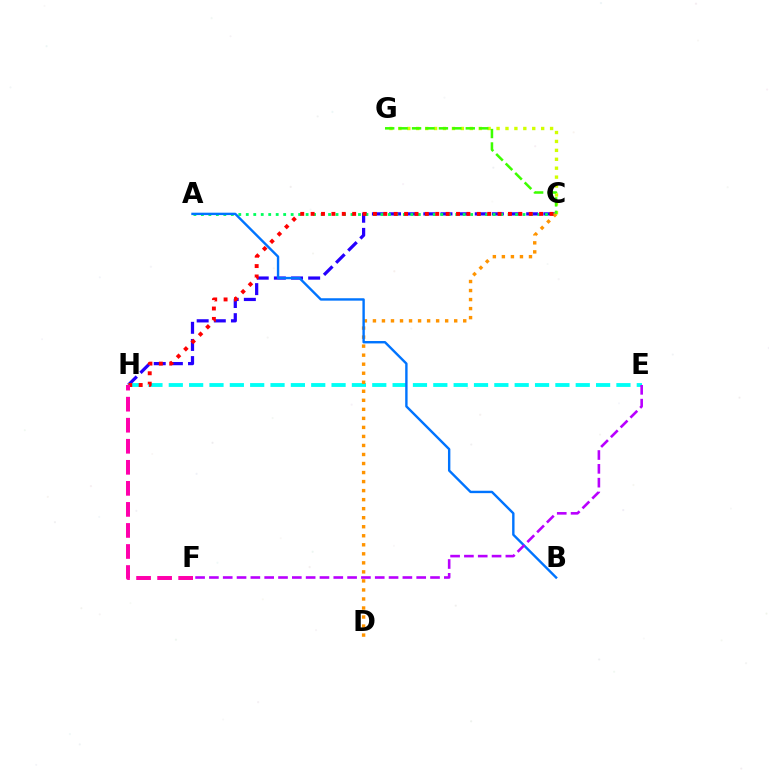{('C', 'H'): [{'color': '#2500ff', 'line_style': 'dashed', 'thickness': 2.33}, {'color': '#ff0000', 'line_style': 'dotted', 'thickness': 2.82}], ('A', 'C'): [{'color': '#00ff5c', 'line_style': 'dotted', 'thickness': 2.03}], ('E', 'H'): [{'color': '#00fff6', 'line_style': 'dashed', 'thickness': 2.76}], ('C', 'G'): [{'color': '#d1ff00', 'line_style': 'dotted', 'thickness': 2.42}, {'color': '#3dff00', 'line_style': 'dashed', 'thickness': 1.82}], ('C', 'D'): [{'color': '#ff9400', 'line_style': 'dotted', 'thickness': 2.45}], ('A', 'B'): [{'color': '#0074ff', 'line_style': 'solid', 'thickness': 1.73}], ('F', 'H'): [{'color': '#ff00ac', 'line_style': 'dashed', 'thickness': 2.86}], ('E', 'F'): [{'color': '#b900ff', 'line_style': 'dashed', 'thickness': 1.88}]}